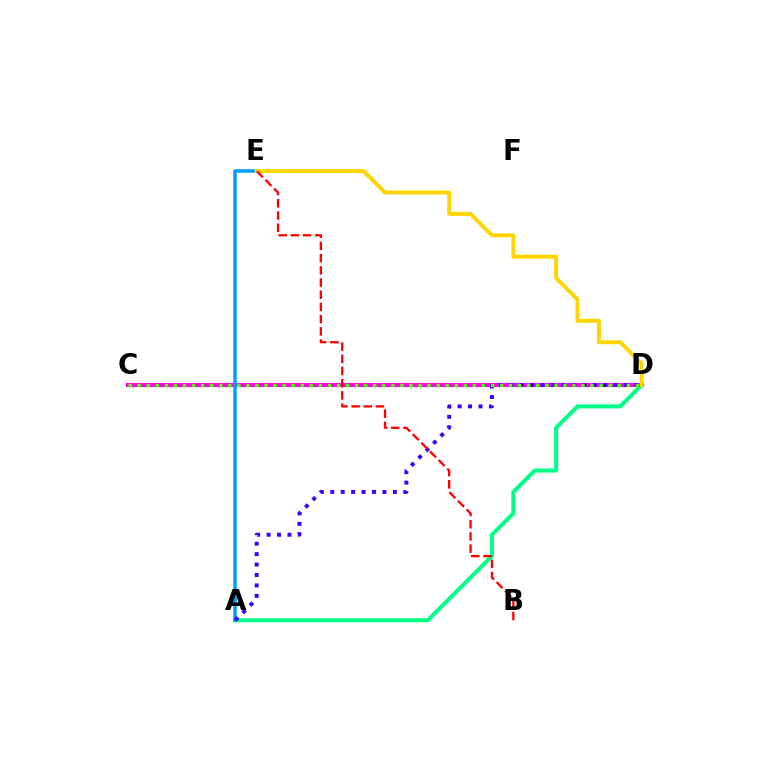{('A', 'D'): [{'color': '#00ff86', 'line_style': 'solid', 'thickness': 2.92}, {'color': '#3700ff', 'line_style': 'dotted', 'thickness': 2.84}], ('C', 'D'): [{'color': '#ff00ed', 'line_style': 'solid', 'thickness': 2.92}, {'color': '#4fff00', 'line_style': 'dotted', 'thickness': 2.46}], ('A', 'E'): [{'color': '#009eff', 'line_style': 'solid', 'thickness': 2.54}], ('D', 'E'): [{'color': '#ffd500', 'line_style': 'solid', 'thickness': 2.84}], ('B', 'E'): [{'color': '#ff0000', 'line_style': 'dashed', 'thickness': 1.66}]}